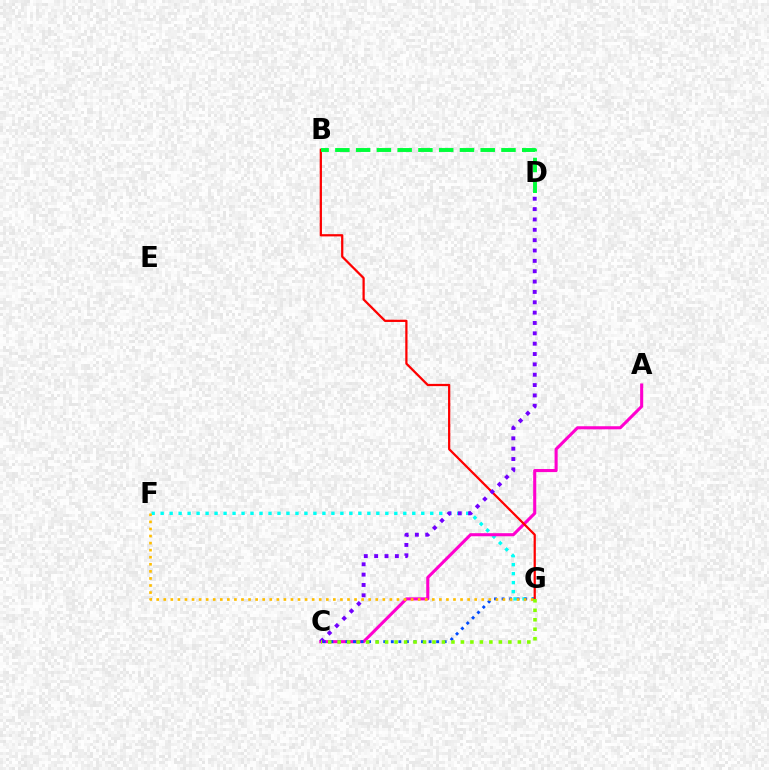{('F', 'G'): [{'color': '#00fff6', 'line_style': 'dotted', 'thickness': 2.44}, {'color': '#ffbd00', 'line_style': 'dotted', 'thickness': 1.92}], ('A', 'C'): [{'color': '#ff00cf', 'line_style': 'solid', 'thickness': 2.21}], ('C', 'G'): [{'color': '#004bff', 'line_style': 'dotted', 'thickness': 2.05}, {'color': '#84ff00', 'line_style': 'dotted', 'thickness': 2.58}], ('B', 'G'): [{'color': '#ff0000', 'line_style': 'solid', 'thickness': 1.62}], ('B', 'D'): [{'color': '#00ff39', 'line_style': 'dashed', 'thickness': 2.82}], ('C', 'D'): [{'color': '#7200ff', 'line_style': 'dotted', 'thickness': 2.81}]}